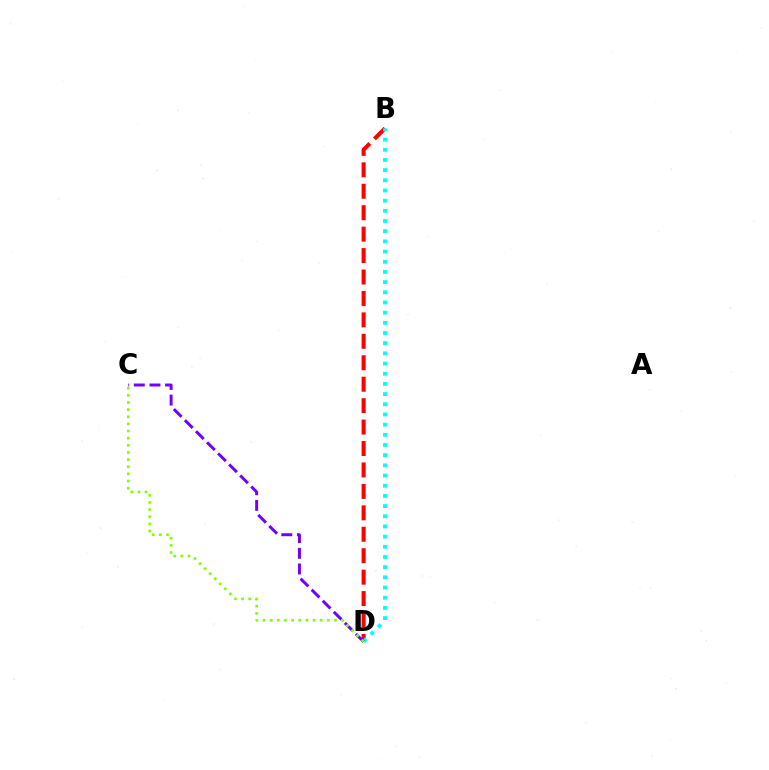{('B', 'D'): [{'color': '#ff0000', 'line_style': 'dashed', 'thickness': 2.91}, {'color': '#00fff6', 'line_style': 'dotted', 'thickness': 2.77}], ('C', 'D'): [{'color': '#7200ff', 'line_style': 'dashed', 'thickness': 2.12}, {'color': '#84ff00', 'line_style': 'dotted', 'thickness': 1.94}]}